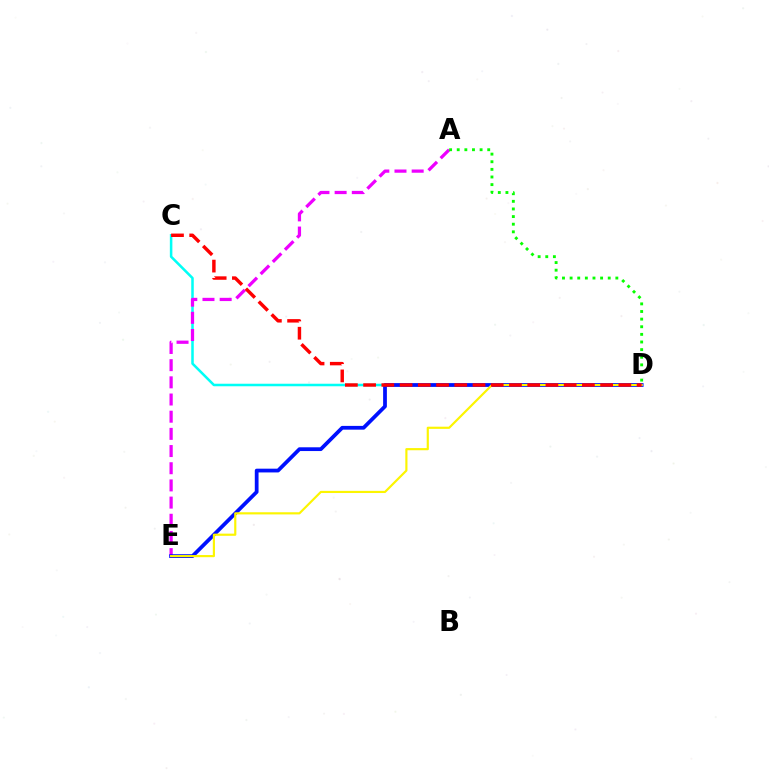{('C', 'D'): [{'color': '#00fff6', 'line_style': 'solid', 'thickness': 1.82}, {'color': '#ff0000', 'line_style': 'dashed', 'thickness': 2.48}], ('A', 'E'): [{'color': '#ee00ff', 'line_style': 'dashed', 'thickness': 2.33}], ('A', 'D'): [{'color': '#08ff00', 'line_style': 'dotted', 'thickness': 2.07}], ('D', 'E'): [{'color': '#0010ff', 'line_style': 'solid', 'thickness': 2.71}, {'color': '#fcf500', 'line_style': 'solid', 'thickness': 1.56}]}